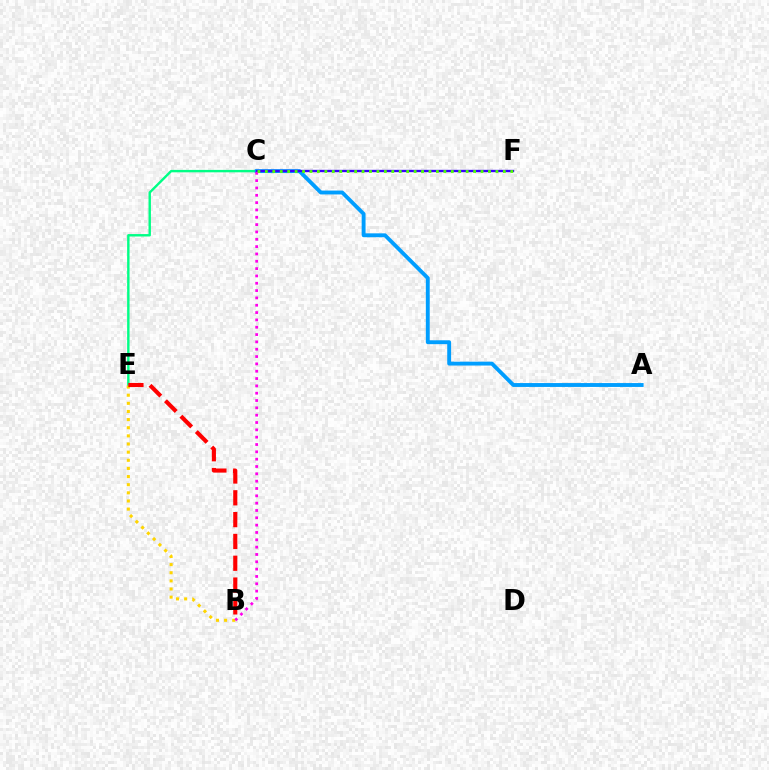{('C', 'E'): [{'color': '#00ff86', 'line_style': 'solid', 'thickness': 1.74}], ('B', 'E'): [{'color': '#ffd500', 'line_style': 'dotted', 'thickness': 2.21}, {'color': '#ff0000', 'line_style': 'dashed', 'thickness': 2.96}], ('A', 'C'): [{'color': '#009eff', 'line_style': 'solid', 'thickness': 2.79}], ('C', 'F'): [{'color': '#3700ff', 'line_style': 'solid', 'thickness': 1.69}, {'color': '#4fff00', 'line_style': 'dotted', 'thickness': 2.02}], ('B', 'C'): [{'color': '#ff00ed', 'line_style': 'dotted', 'thickness': 1.99}]}